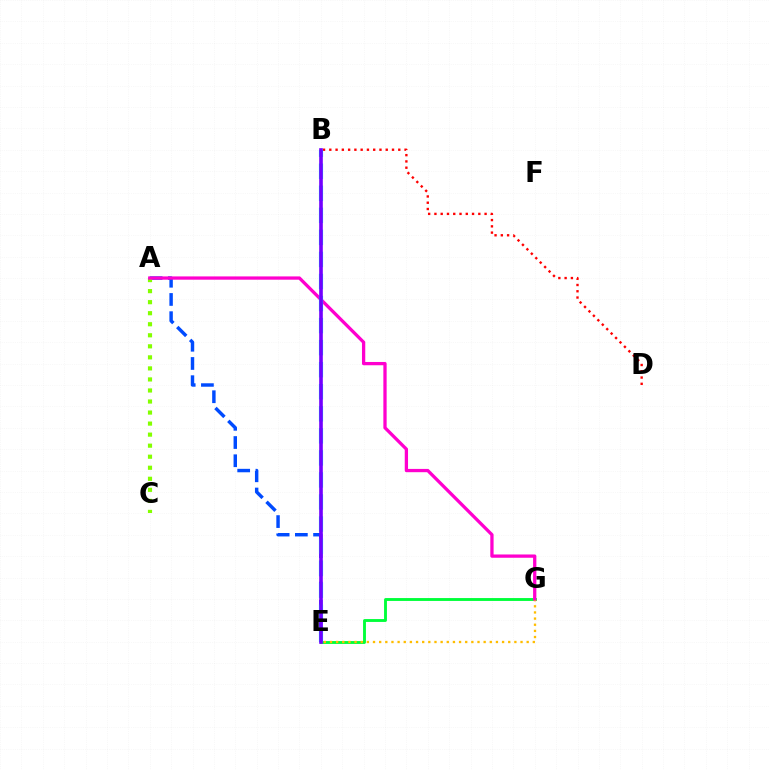{('A', 'E'): [{'color': '#004bff', 'line_style': 'dashed', 'thickness': 2.47}], ('E', 'G'): [{'color': '#00ff39', 'line_style': 'solid', 'thickness': 2.07}, {'color': '#ffbd00', 'line_style': 'dotted', 'thickness': 1.67}], ('A', 'C'): [{'color': '#84ff00', 'line_style': 'dotted', 'thickness': 3.0}], ('A', 'G'): [{'color': '#ff00cf', 'line_style': 'solid', 'thickness': 2.36}], ('B', 'D'): [{'color': '#ff0000', 'line_style': 'dotted', 'thickness': 1.7}], ('B', 'E'): [{'color': '#00fff6', 'line_style': 'dashed', 'thickness': 3.0}, {'color': '#7200ff', 'line_style': 'solid', 'thickness': 2.61}]}